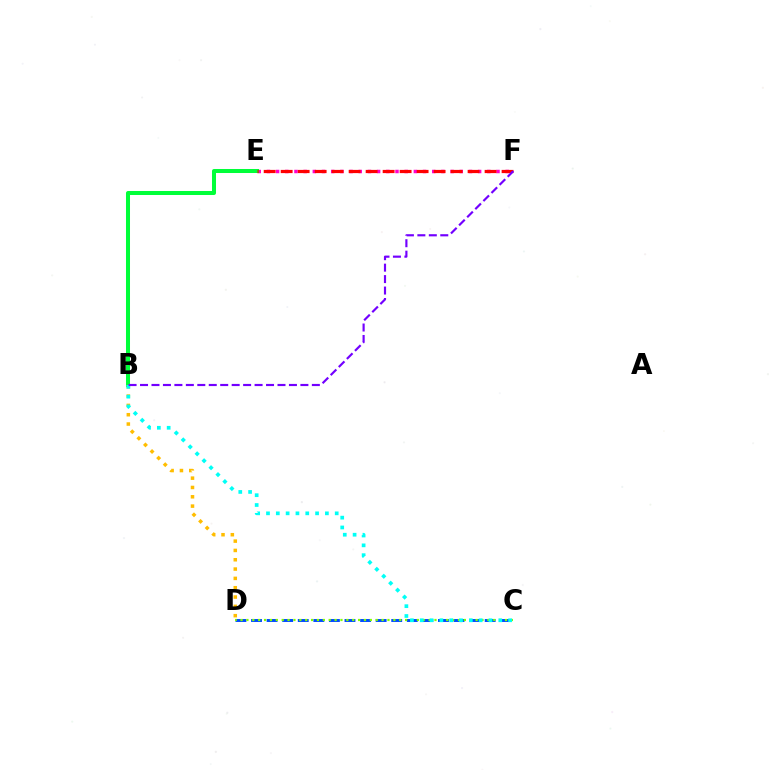{('E', 'F'): [{'color': '#ff00cf', 'line_style': 'dotted', 'thickness': 2.5}, {'color': '#ff0000', 'line_style': 'dashed', 'thickness': 2.31}], ('C', 'D'): [{'color': '#004bff', 'line_style': 'dashed', 'thickness': 2.12}, {'color': '#84ff00', 'line_style': 'dotted', 'thickness': 1.6}], ('B', 'E'): [{'color': '#00ff39', 'line_style': 'solid', 'thickness': 2.89}], ('B', 'D'): [{'color': '#ffbd00', 'line_style': 'dotted', 'thickness': 2.53}], ('B', 'C'): [{'color': '#00fff6', 'line_style': 'dotted', 'thickness': 2.67}], ('B', 'F'): [{'color': '#7200ff', 'line_style': 'dashed', 'thickness': 1.56}]}